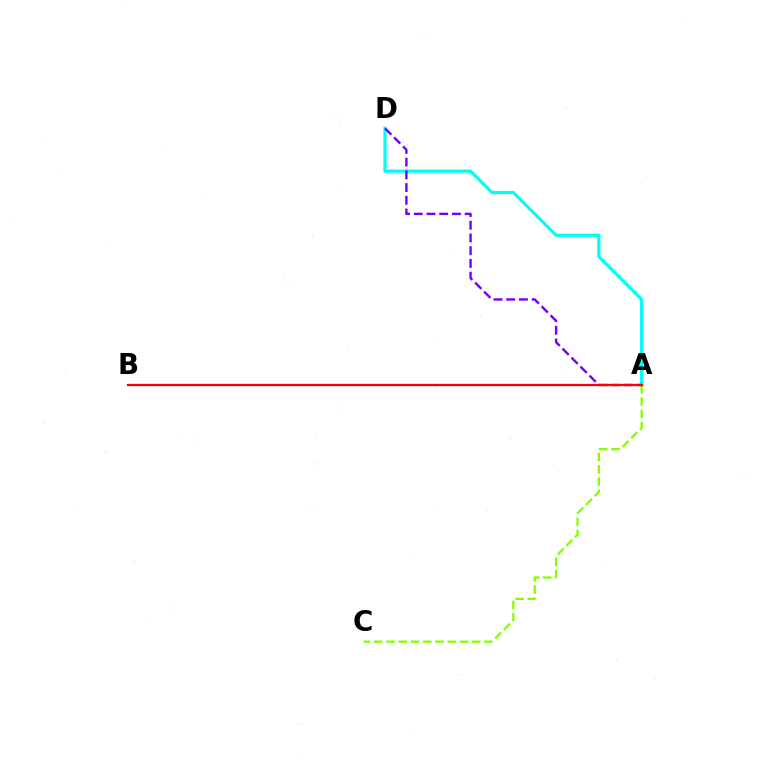{('A', 'D'): [{'color': '#00fff6', 'line_style': 'solid', 'thickness': 2.34}, {'color': '#7200ff', 'line_style': 'dashed', 'thickness': 1.73}], ('A', 'C'): [{'color': '#84ff00', 'line_style': 'dashed', 'thickness': 1.66}], ('A', 'B'): [{'color': '#ff0000', 'line_style': 'solid', 'thickness': 1.63}]}